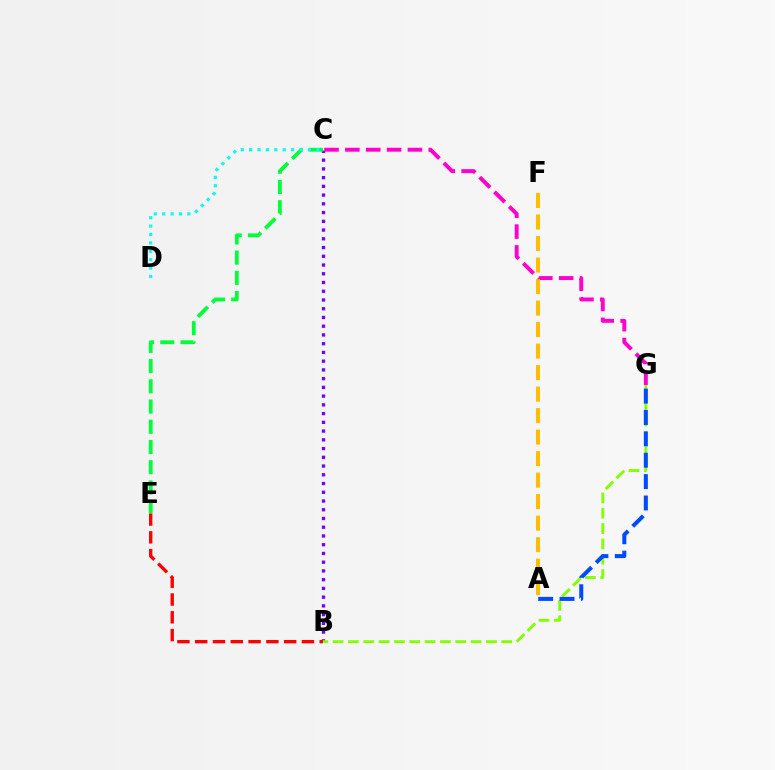{('B', 'C'): [{'color': '#7200ff', 'line_style': 'dotted', 'thickness': 2.37}], ('B', 'E'): [{'color': '#ff0000', 'line_style': 'dashed', 'thickness': 2.42}], ('B', 'G'): [{'color': '#84ff00', 'line_style': 'dashed', 'thickness': 2.08}], ('C', 'G'): [{'color': '#ff00cf', 'line_style': 'dashed', 'thickness': 2.83}], ('A', 'F'): [{'color': '#ffbd00', 'line_style': 'dashed', 'thickness': 2.92}], ('C', 'E'): [{'color': '#00ff39', 'line_style': 'dashed', 'thickness': 2.75}], ('A', 'G'): [{'color': '#004bff', 'line_style': 'dashed', 'thickness': 2.9}], ('C', 'D'): [{'color': '#00fff6', 'line_style': 'dotted', 'thickness': 2.28}]}